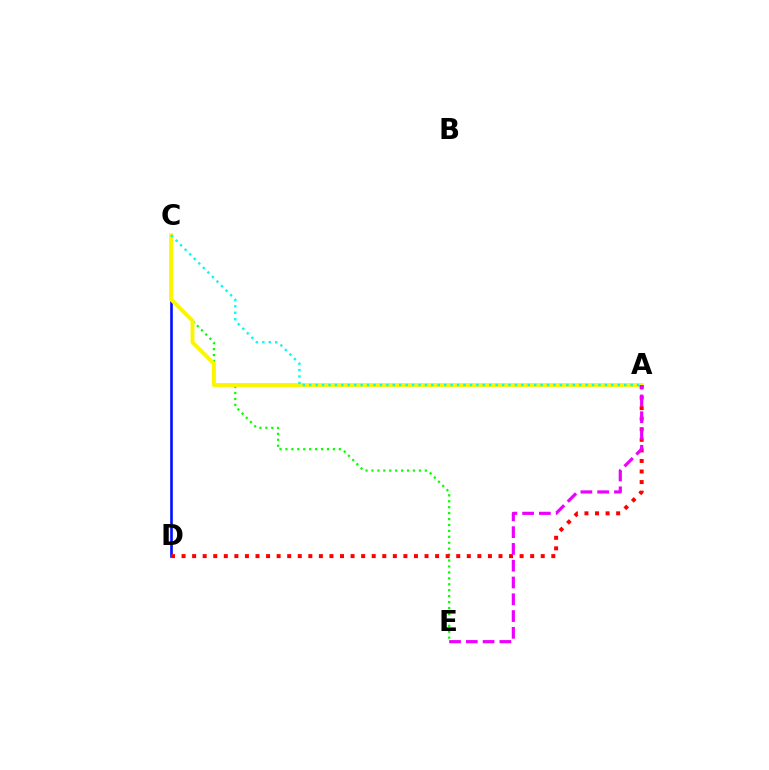{('C', 'D'): [{'color': '#0010ff', 'line_style': 'solid', 'thickness': 1.89}], ('C', 'E'): [{'color': '#08ff00', 'line_style': 'dotted', 'thickness': 1.61}], ('A', 'C'): [{'color': '#fcf500', 'line_style': 'solid', 'thickness': 2.81}, {'color': '#00fff6', 'line_style': 'dotted', 'thickness': 1.75}], ('A', 'D'): [{'color': '#ff0000', 'line_style': 'dotted', 'thickness': 2.87}], ('A', 'E'): [{'color': '#ee00ff', 'line_style': 'dashed', 'thickness': 2.28}]}